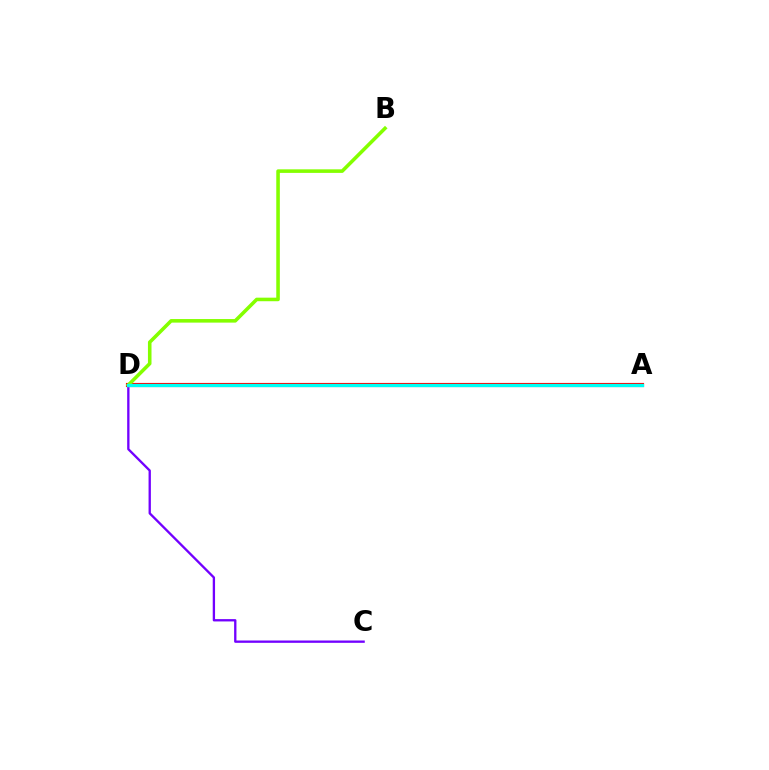{('A', 'D'): [{'color': '#ff0000', 'line_style': 'solid', 'thickness': 2.98}, {'color': '#00fff6', 'line_style': 'solid', 'thickness': 2.34}], ('C', 'D'): [{'color': '#7200ff', 'line_style': 'solid', 'thickness': 1.67}], ('B', 'D'): [{'color': '#84ff00', 'line_style': 'solid', 'thickness': 2.57}]}